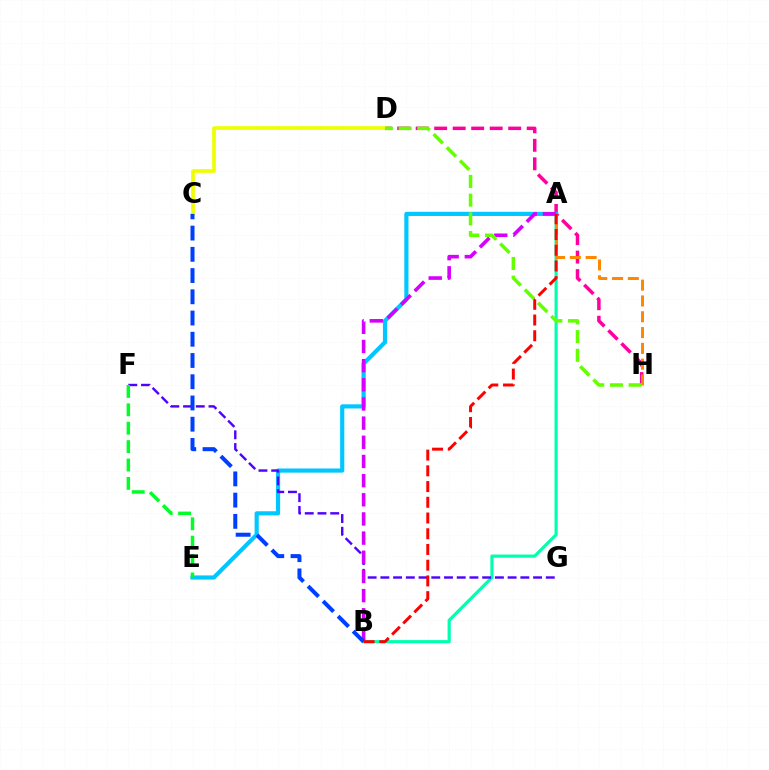{('D', 'H'): [{'color': '#ff00a0', 'line_style': 'dashed', 'thickness': 2.51}, {'color': '#66ff00', 'line_style': 'dashed', 'thickness': 2.54}], ('A', 'B'): [{'color': '#00ffaf', 'line_style': 'solid', 'thickness': 2.28}, {'color': '#d600ff', 'line_style': 'dashed', 'thickness': 2.6}, {'color': '#ff0000', 'line_style': 'dashed', 'thickness': 2.14}], ('C', 'D'): [{'color': '#eeff00', 'line_style': 'solid', 'thickness': 2.64}], ('A', 'H'): [{'color': '#ff8800', 'line_style': 'dashed', 'thickness': 2.15}], ('A', 'E'): [{'color': '#00c7ff', 'line_style': 'solid', 'thickness': 2.99}], ('F', 'G'): [{'color': '#4f00ff', 'line_style': 'dashed', 'thickness': 1.73}], ('B', 'C'): [{'color': '#003fff', 'line_style': 'dashed', 'thickness': 2.88}], ('E', 'F'): [{'color': '#00ff27', 'line_style': 'dashed', 'thickness': 2.5}]}